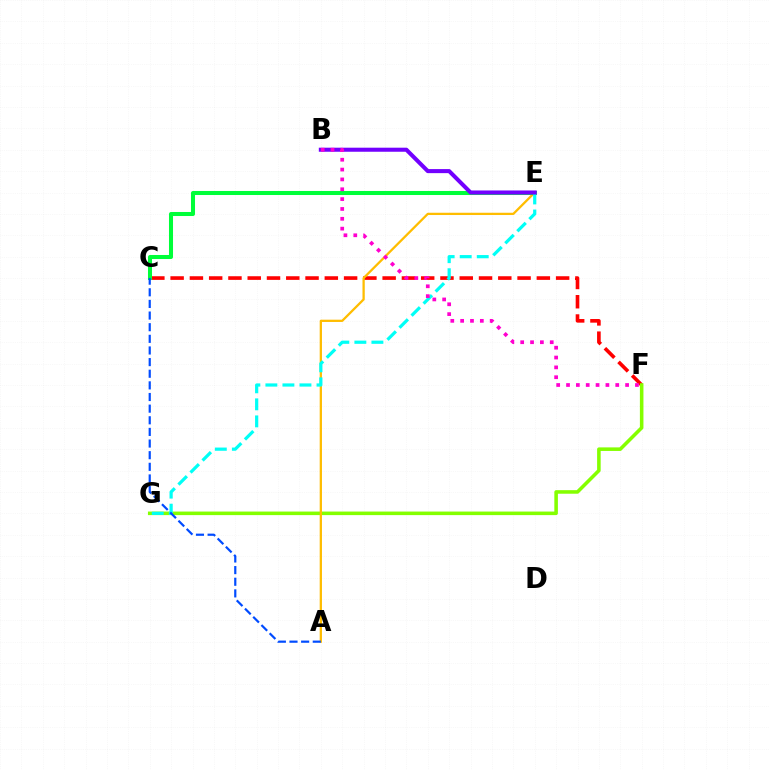{('C', 'F'): [{'color': '#ff0000', 'line_style': 'dashed', 'thickness': 2.62}], ('F', 'G'): [{'color': '#84ff00', 'line_style': 'solid', 'thickness': 2.56}], ('A', 'E'): [{'color': '#ffbd00', 'line_style': 'solid', 'thickness': 1.64}], ('C', 'E'): [{'color': '#00ff39', 'line_style': 'solid', 'thickness': 2.91}], ('E', 'G'): [{'color': '#00fff6', 'line_style': 'dashed', 'thickness': 2.31}], ('B', 'E'): [{'color': '#7200ff', 'line_style': 'solid', 'thickness': 2.92}], ('B', 'F'): [{'color': '#ff00cf', 'line_style': 'dotted', 'thickness': 2.67}], ('A', 'C'): [{'color': '#004bff', 'line_style': 'dashed', 'thickness': 1.58}]}